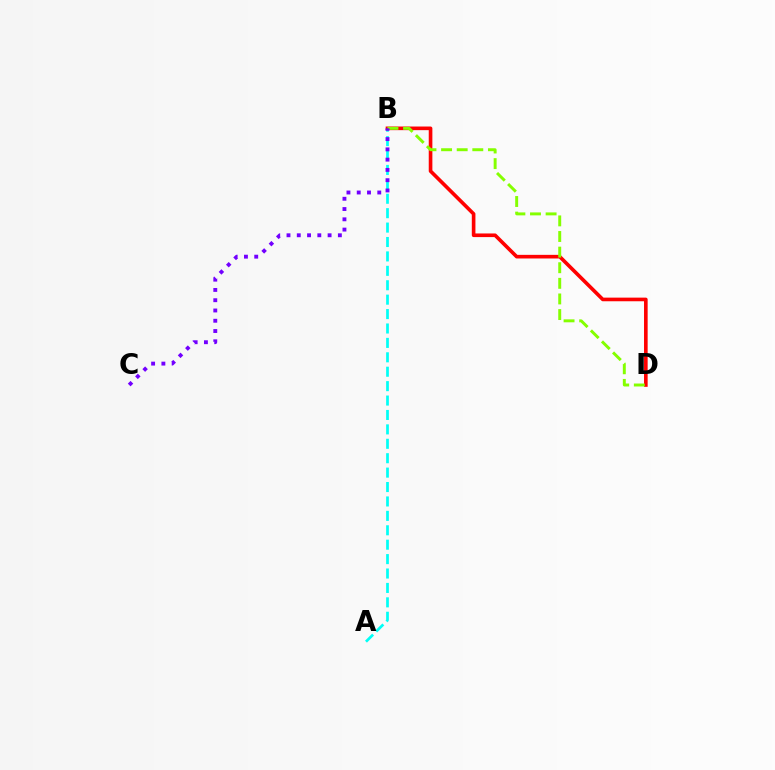{('A', 'B'): [{'color': '#00fff6', 'line_style': 'dashed', 'thickness': 1.96}], ('B', 'D'): [{'color': '#ff0000', 'line_style': 'solid', 'thickness': 2.61}, {'color': '#84ff00', 'line_style': 'dashed', 'thickness': 2.12}], ('B', 'C'): [{'color': '#7200ff', 'line_style': 'dotted', 'thickness': 2.79}]}